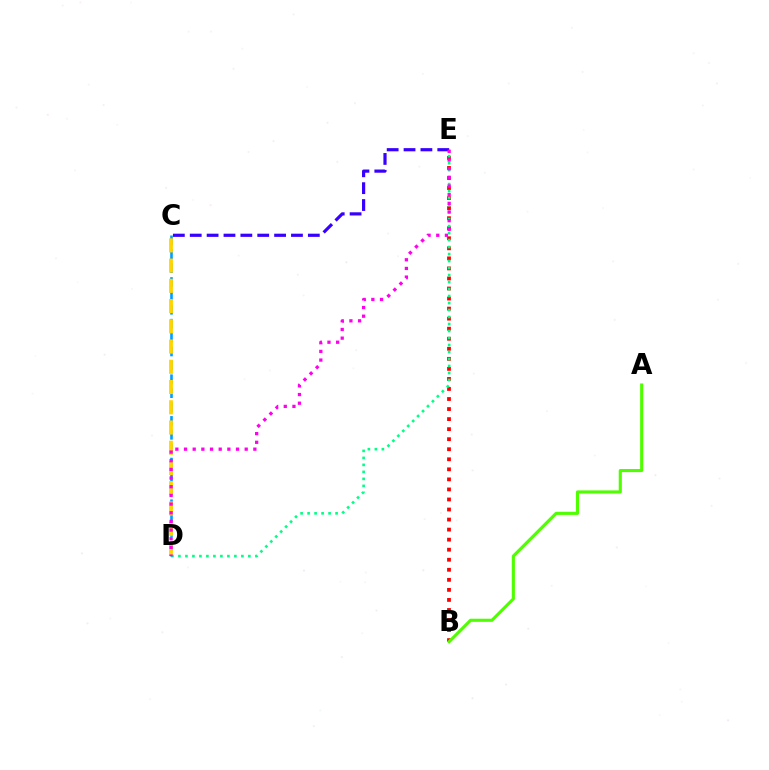{('B', 'E'): [{'color': '#ff0000', 'line_style': 'dotted', 'thickness': 2.73}], ('A', 'B'): [{'color': '#4fff00', 'line_style': 'solid', 'thickness': 2.24}], ('D', 'E'): [{'color': '#00ff86', 'line_style': 'dotted', 'thickness': 1.9}, {'color': '#ff00ed', 'line_style': 'dotted', 'thickness': 2.35}], ('C', 'D'): [{'color': '#009eff', 'line_style': 'dashed', 'thickness': 1.89}, {'color': '#ffd500', 'line_style': 'dashed', 'thickness': 2.75}], ('C', 'E'): [{'color': '#3700ff', 'line_style': 'dashed', 'thickness': 2.29}]}